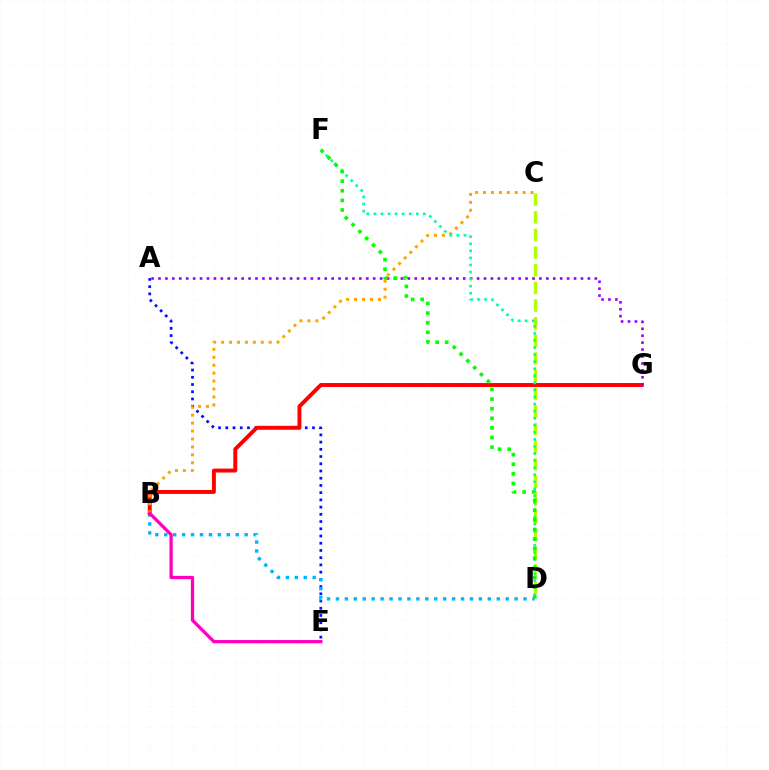{('A', 'E'): [{'color': '#0010ff', 'line_style': 'dotted', 'thickness': 1.96}], ('B', 'D'): [{'color': '#00b5ff', 'line_style': 'dotted', 'thickness': 2.43}], ('B', 'G'): [{'color': '#ff0000', 'line_style': 'solid', 'thickness': 2.83}], ('A', 'G'): [{'color': '#9b00ff', 'line_style': 'dotted', 'thickness': 1.88}], ('B', 'C'): [{'color': '#ffa500', 'line_style': 'dotted', 'thickness': 2.15}], ('C', 'D'): [{'color': '#b3ff00', 'line_style': 'dashed', 'thickness': 2.4}], ('D', 'F'): [{'color': '#00ff9d', 'line_style': 'dotted', 'thickness': 1.92}, {'color': '#08ff00', 'line_style': 'dotted', 'thickness': 2.61}], ('B', 'E'): [{'color': '#ff00bd', 'line_style': 'solid', 'thickness': 2.35}]}